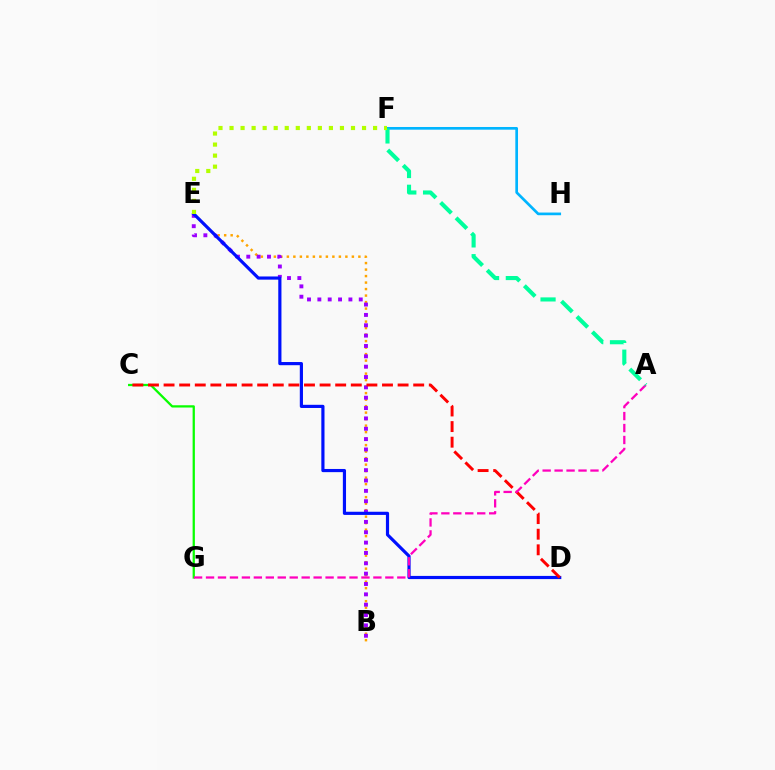{('C', 'G'): [{'color': '#08ff00', 'line_style': 'solid', 'thickness': 1.63}], ('B', 'E'): [{'color': '#ffa500', 'line_style': 'dotted', 'thickness': 1.77}, {'color': '#9b00ff', 'line_style': 'dotted', 'thickness': 2.81}], ('D', 'E'): [{'color': '#0010ff', 'line_style': 'solid', 'thickness': 2.28}], ('F', 'H'): [{'color': '#00b5ff', 'line_style': 'solid', 'thickness': 1.93}], ('C', 'D'): [{'color': '#ff0000', 'line_style': 'dashed', 'thickness': 2.12}], ('A', 'G'): [{'color': '#ff00bd', 'line_style': 'dashed', 'thickness': 1.62}], ('A', 'F'): [{'color': '#00ff9d', 'line_style': 'dashed', 'thickness': 2.96}], ('E', 'F'): [{'color': '#b3ff00', 'line_style': 'dotted', 'thickness': 3.0}]}